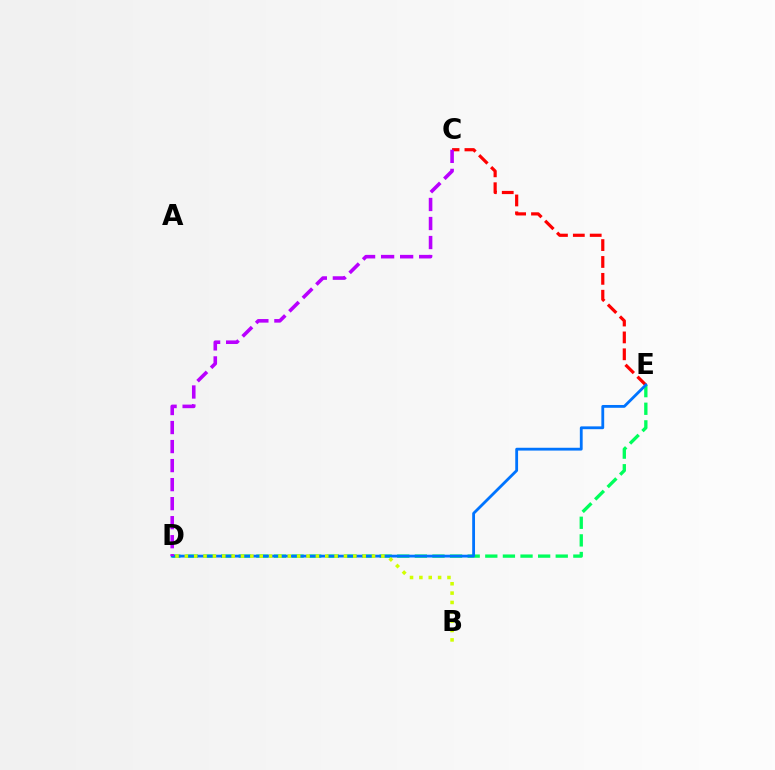{('D', 'E'): [{'color': '#00ff5c', 'line_style': 'dashed', 'thickness': 2.39}, {'color': '#0074ff', 'line_style': 'solid', 'thickness': 2.03}], ('C', 'E'): [{'color': '#ff0000', 'line_style': 'dashed', 'thickness': 2.29}], ('B', 'D'): [{'color': '#d1ff00', 'line_style': 'dotted', 'thickness': 2.54}], ('C', 'D'): [{'color': '#b900ff', 'line_style': 'dashed', 'thickness': 2.58}]}